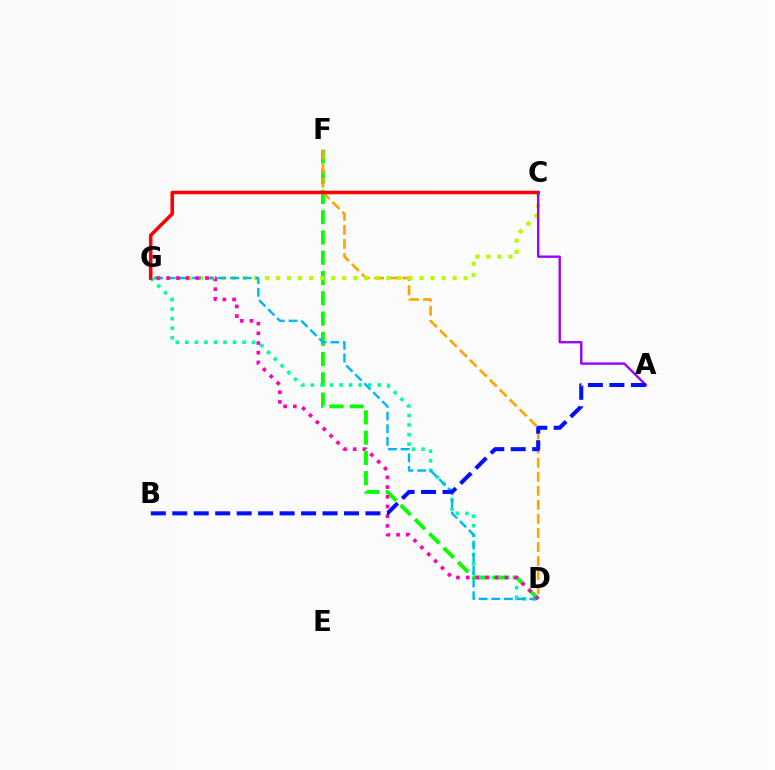{('D', 'F'): [{'color': '#08ff00', 'line_style': 'dashed', 'thickness': 2.75}, {'color': '#ffa500', 'line_style': 'dashed', 'thickness': 1.91}], ('D', 'G'): [{'color': '#00ff9d', 'line_style': 'dotted', 'thickness': 2.59}, {'color': '#00b5ff', 'line_style': 'dashed', 'thickness': 1.72}, {'color': '#ff00bd', 'line_style': 'dotted', 'thickness': 2.63}], ('C', 'G'): [{'color': '#b3ff00', 'line_style': 'dotted', 'thickness': 3.0}, {'color': '#ff0000', 'line_style': 'solid', 'thickness': 2.55}], ('A', 'C'): [{'color': '#9b00ff', 'line_style': 'solid', 'thickness': 1.7}], ('A', 'B'): [{'color': '#0010ff', 'line_style': 'dashed', 'thickness': 2.92}]}